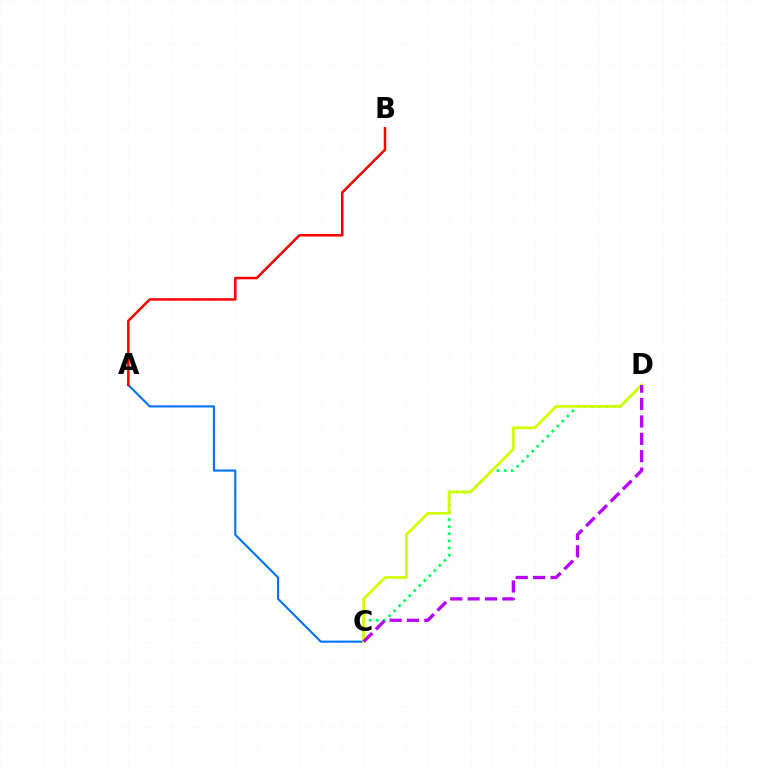{('C', 'D'): [{'color': '#00ff5c', 'line_style': 'dotted', 'thickness': 1.93}, {'color': '#d1ff00', 'line_style': 'solid', 'thickness': 1.95}, {'color': '#b900ff', 'line_style': 'dashed', 'thickness': 2.36}], ('A', 'C'): [{'color': '#0074ff', 'line_style': 'solid', 'thickness': 1.53}], ('A', 'B'): [{'color': '#ff0000', 'line_style': 'solid', 'thickness': 1.81}]}